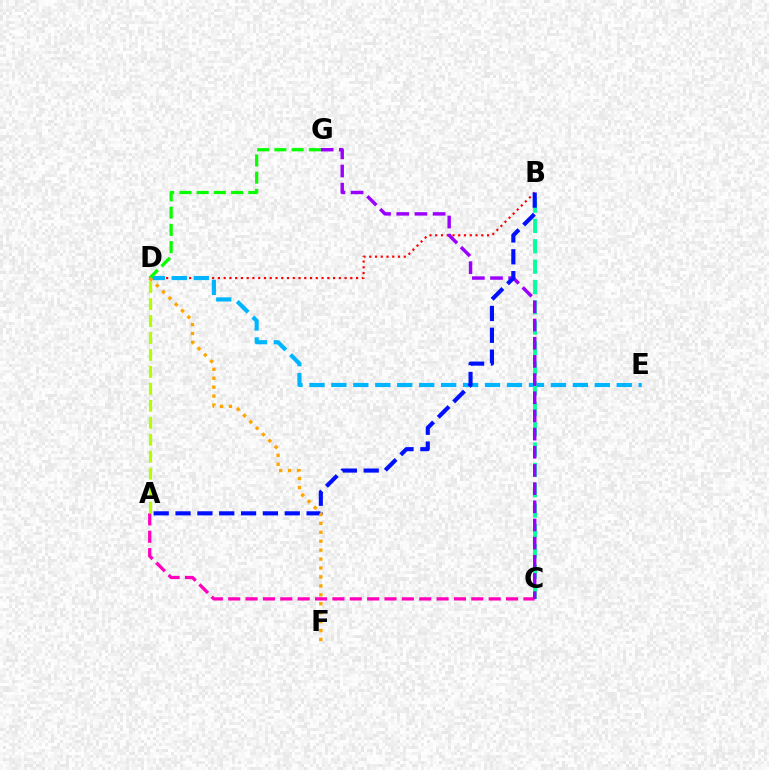{('A', 'C'): [{'color': '#ff00bd', 'line_style': 'dashed', 'thickness': 2.36}], ('A', 'D'): [{'color': '#b3ff00', 'line_style': 'dashed', 'thickness': 2.3}], ('B', 'D'): [{'color': '#ff0000', 'line_style': 'dotted', 'thickness': 1.56}], ('D', 'E'): [{'color': '#00b5ff', 'line_style': 'dashed', 'thickness': 2.98}], ('D', 'G'): [{'color': '#08ff00', 'line_style': 'dashed', 'thickness': 2.34}], ('B', 'C'): [{'color': '#00ff9d', 'line_style': 'dashed', 'thickness': 2.76}], ('C', 'G'): [{'color': '#9b00ff', 'line_style': 'dashed', 'thickness': 2.47}], ('A', 'B'): [{'color': '#0010ff', 'line_style': 'dashed', 'thickness': 2.97}], ('D', 'F'): [{'color': '#ffa500', 'line_style': 'dotted', 'thickness': 2.43}]}